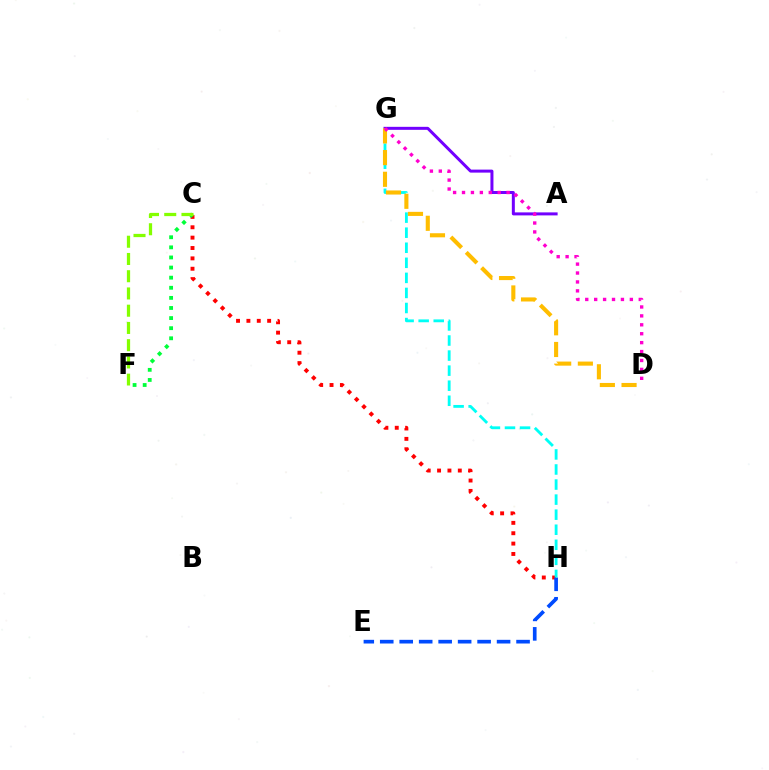{('C', 'H'): [{'color': '#ff0000', 'line_style': 'dotted', 'thickness': 2.82}], ('E', 'H'): [{'color': '#004bff', 'line_style': 'dashed', 'thickness': 2.65}], ('G', 'H'): [{'color': '#00fff6', 'line_style': 'dashed', 'thickness': 2.05}], ('A', 'G'): [{'color': '#7200ff', 'line_style': 'solid', 'thickness': 2.16}], ('D', 'G'): [{'color': '#ffbd00', 'line_style': 'dashed', 'thickness': 2.95}, {'color': '#ff00cf', 'line_style': 'dotted', 'thickness': 2.42}], ('C', 'F'): [{'color': '#00ff39', 'line_style': 'dotted', 'thickness': 2.75}, {'color': '#84ff00', 'line_style': 'dashed', 'thickness': 2.34}]}